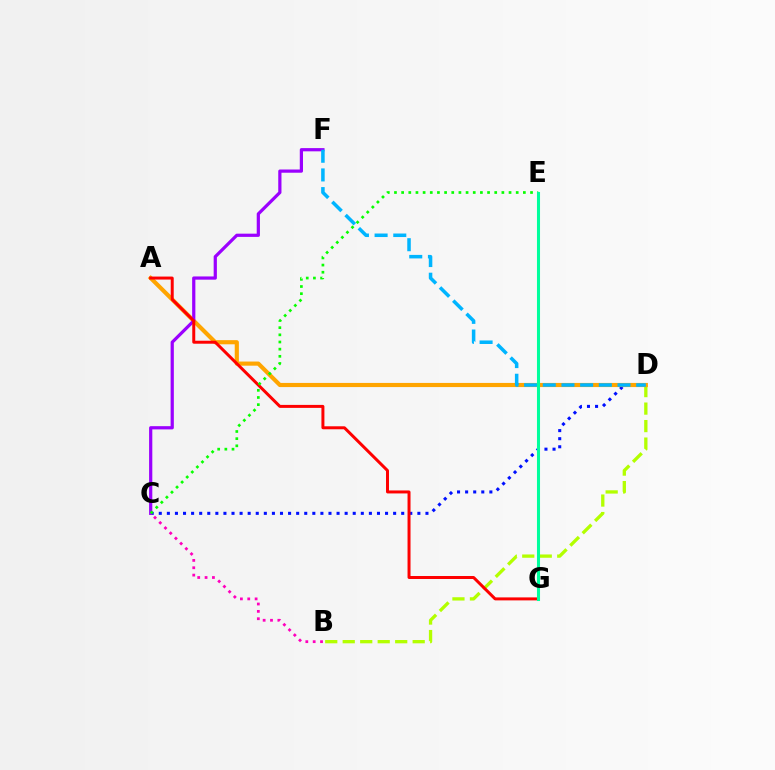{('B', 'D'): [{'color': '#b3ff00', 'line_style': 'dashed', 'thickness': 2.38}], ('C', 'D'): [{'color': '#0010ff', 'line_style': 'dotted', 'thickness': 2.2}], ('A', 'D'): [{'color': '#ffa500', 'line_style': 'solid', 'thickness': 2.98}], ('C', 'F'): [{'color': '#9b00ff', 'line_style': 'solid', 'thickness': 2.32}], ('A', 'G'): [{'color': '#ff0000', 'line_style': 'solid', 'thickness': 2.15}], ('B', 'C'): [{'color': '#ff00bd', 'line_style': 'dotted', 'thickness': 2.0}], ('D', 'F'): [{'color': '#00b5ff', 'line_style': 'dashed', 'thickness': 2.54}], ('C', 'E'): [{'color': '#08ff00', 'line_style': 'dotted', 'thickness': 1.95}], ('E', 'G'): [{'color': '#00ff9d', 'line_style': 'solid', 'thickness': 2.2}]}